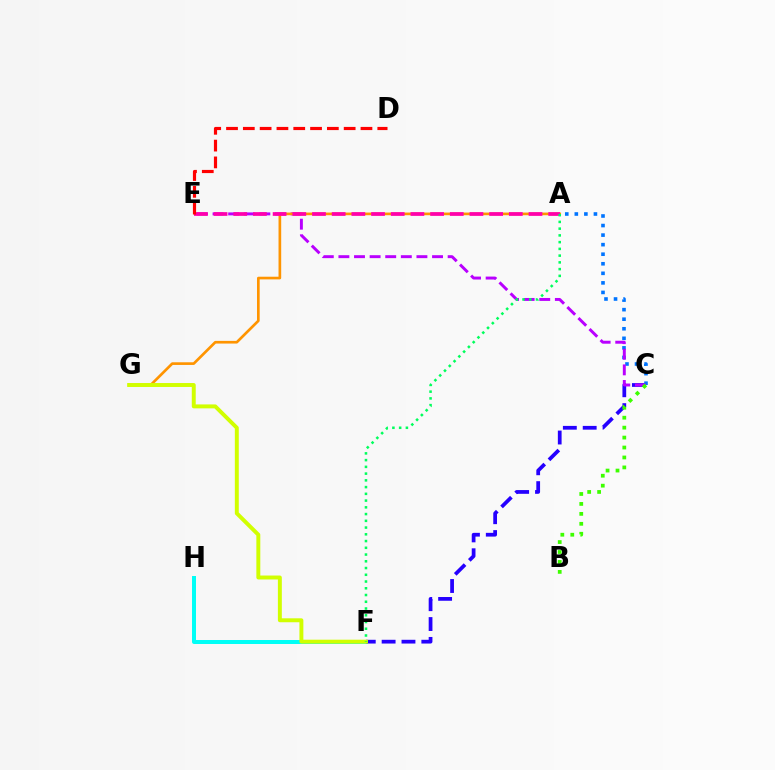{('F', 'H'): [{'color': '#00fff6', 'line_style': 'solid', 'thickness': 2.86}], ('C', 'F'): [{'color': '#2500ff', 'line_style': 'dashed', 'thickness': 2.7}], ('A', 'C'): [{'color': '#0074ff', 'line_style': 'dotted', 'thickness': 2.6}], ('C', 'E'): [{'color': '#b900ff', 'line_style': 'dashed', 'thickness': 2.12}], ('B', 'C'): [{'color': '#3dff00', 'line_style': 'dotted', 'thickness': 2.7}], ('A', 'G'): [{'color': '#ff9400', 'line_style': 'solid', 'thickness': 1.92}], ('F', 'G'): [{'color': '#d1ff00', 'line_style': 'solid', 'thickness': 2.84}], ('A', 'E'): [{'color': '#ff00ac', 'line_style': 'dashed', 'thickness': 2.67}], ('D', 'E'): [{'color': '#ff0000', 'line_style': 'dashed', 'thickness': 2.28}], ('A', 'F'): [{'color': '#00ff5c', 'line_style': 'dotted', 'thickness': 1.83}]}